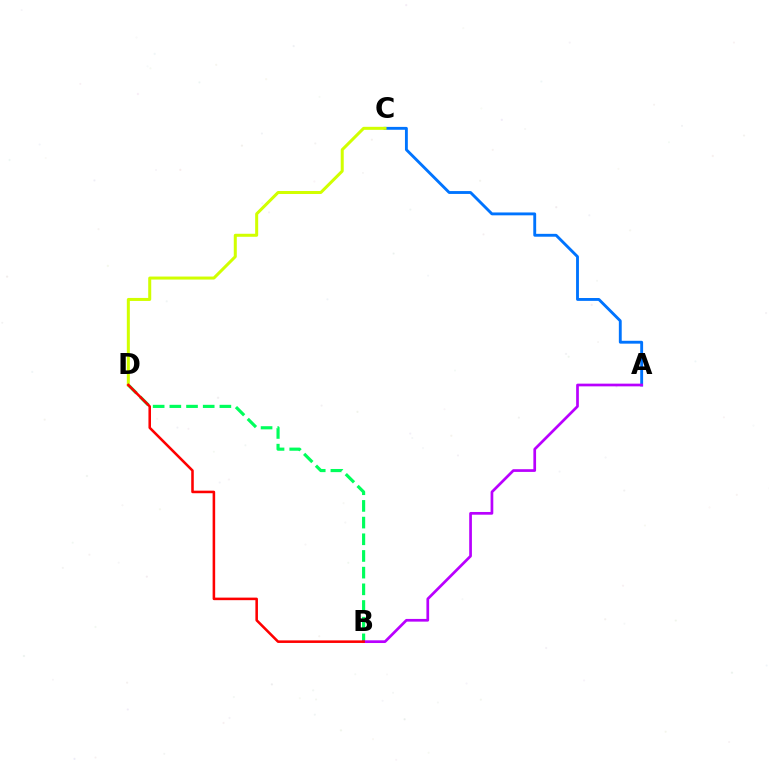{('B', 'D'): [{'color': '#00ff5c', 'line_style': 'dashed', 'thickness': 2.27}, {'color': '#ff0000', 'line_style': 'solid', 'thickness': 1.84}], ('A', 'C'): [{'color': '#0074ff', 'line_style': 'solid', 'thickness': 2.06}], ('A', 'B'): [{'color': '#b900ff', 'line_style': 'solid', 'thickness': 1.95}], ('C', 'D'): [{'color': '#d1ff00', 'line_style': 'solid', 'thickness': 2.17}]}